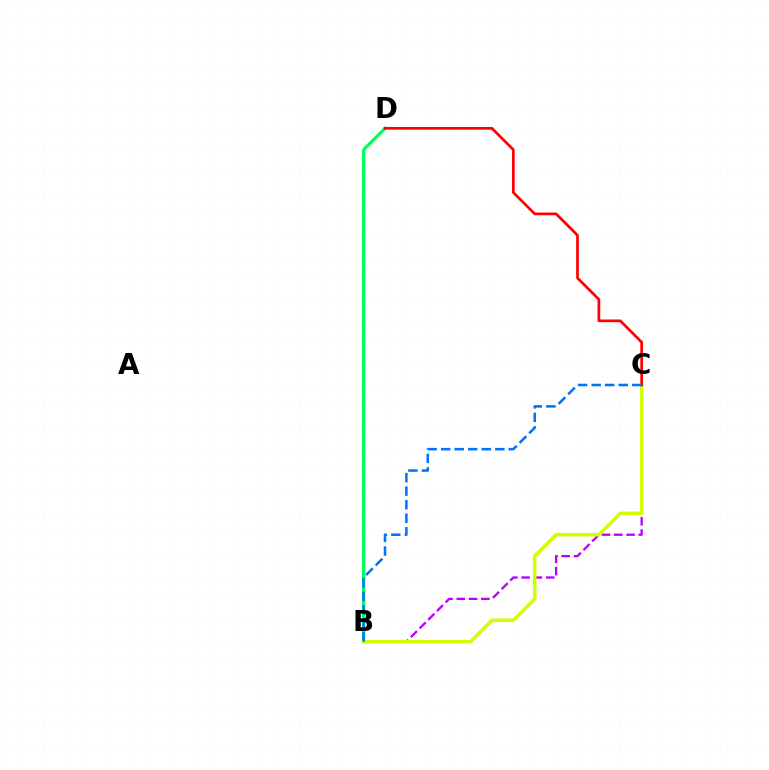{('B', 'C'): [{'color': '#b900ff', 'line_style': 'dashed', 'thickness': 1.67}, {'color': '#d1ff00', 'line_style': 'solid', 'thickness': 2.54}, {'color': '#0074ff', 'line_style': 'dashed', 'thickness': 1.84}], ('B', 'D'): [{'color': '#00ff5c', 'line_style': 'solid', 'thickness': 2.33}], ('C', 'D'): [{'color': '#ff0000', 'line_style': 'solid', 'thickness': 1.95}]}